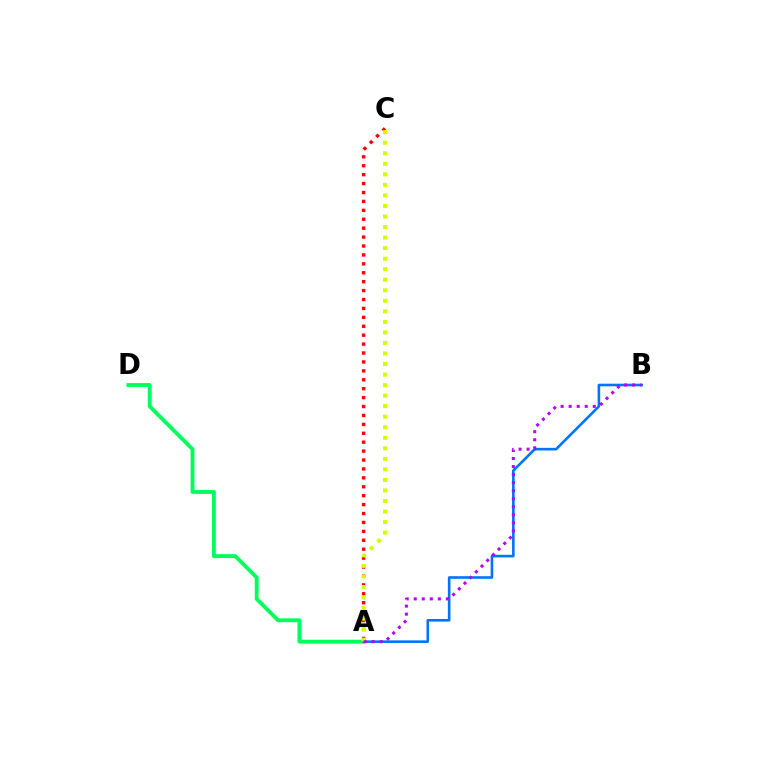{('A', 'C'): [{'color': '#ff0000', 'line_style': 'dotted', 'thickness': 2.42}, {'color': '#d1ff00', 'line_style': 'dotted', 'thickness': 2.86}], ('A', 'D'): [{'color': '#00ff5c', 'line_style': 'solid', 'thickness': 2.77}], ('A', 'B'): [{'color': '#0074ff', 'line_style': 'solid', 'thickness': 1.88}, {'color': '#b900ff', 'line_style': 'dotted', 'thickness': 2.18}]}